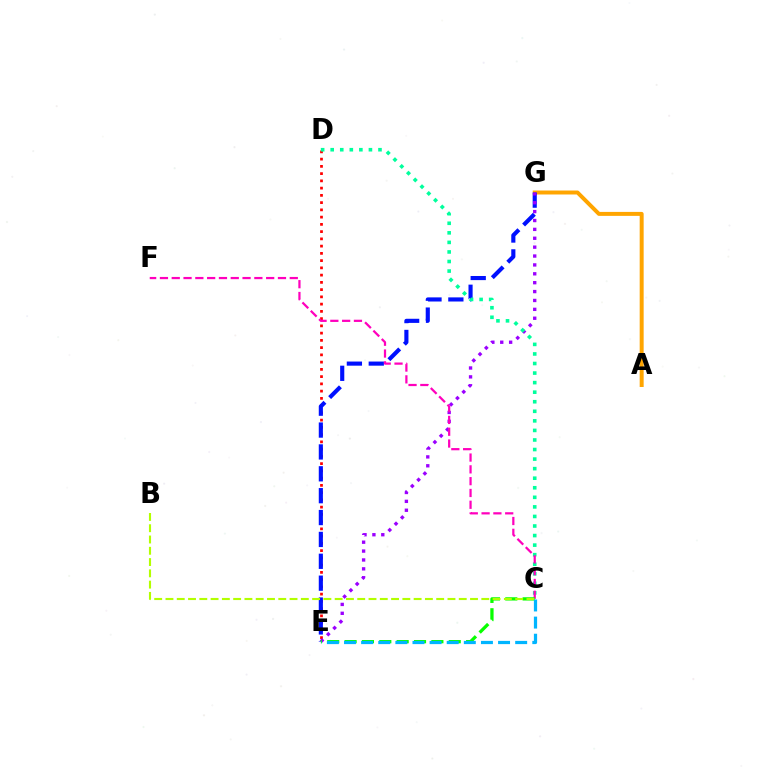{('D', 'E'): [{'color': '#ff0000', 'line_style': 'dotted', 'thickness': 1.97}], ('A', 'G'): [{'color': '#ffa500', 'line_style': 'solid', 'thickness': 2.86}], ('E', 'G'): [{'color': '#0010ff', 'line_style': 'dashed', 'thickness': 2.97}, {'color': '#9b00ff', 'line_style': 'dotted', 'thickness': 2.41}], ('C', 'D'): [{'color': '#00ff9d', 'line_style': 'dotted', 'thickness': 2.6}], ('C', 'F'): [{'color': '#ff00bd', 'line_style': 'dashed', 'thickness': 1.6}], ('C', 'E'): [{'color': '#08ff00', 'line_style': 'dashed', 'thickness': 2.36}, {'color': '#00b5ff', 'line_style': 'dashed', 'thickness': 2.33}], ('B', 'C'): [{'color': '#b3ff00', 'line_style': 'dashed', 'thickness': 1.53}]}